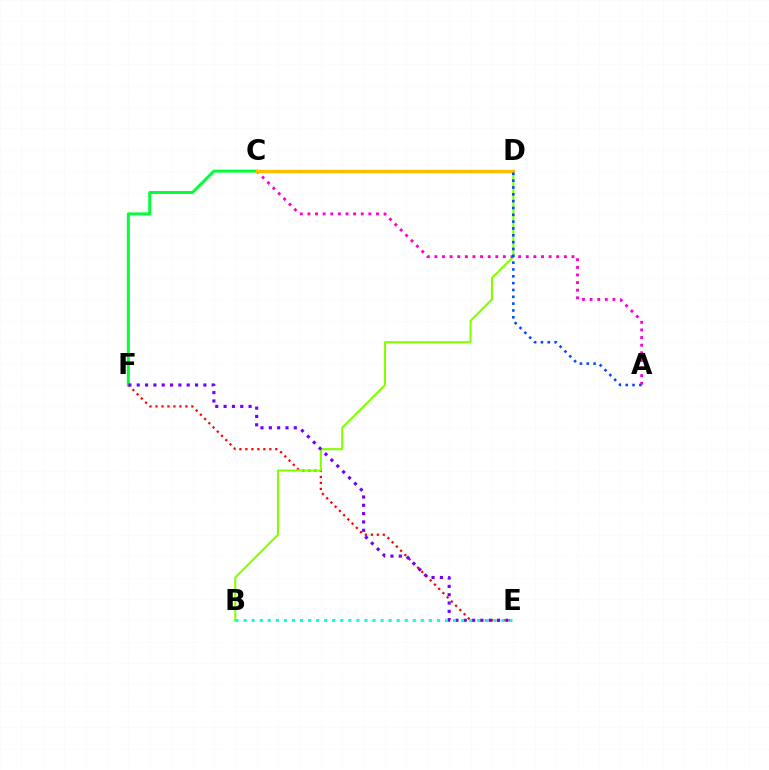{('E', 'F'): [{'color': '#ff0000', 'line_style': 'dotted', 'thickness': 1.62}, {'color': '#7200ff', 'line_style': 'dotted', 'thickness': 2.26}], ('B', 'D'): [{'color': '#84ff00', 'line_style': 'solid', 'thickness': 1.51}], ('C', 'F'): [{'color': '#00ff39', 'line_style': 'solid', 'thickness': 2.13}], ('A', 'C'): [{'color': '#ff00cf', 'line_style': 'dotted', 'thickness': 2.07}], ('C', 'D'): [{'color': '#ffbd00', 'line_style': 'solid', 'thickness': 2.41}], ('A', 'D'): [{'color': '#004bff', 'line_style': 'dotted', 'thickness': 1.86}], ('B', 'E'): [{'color': '#00fff6', 'line_style': 'dotted', 'thickness': 2.19}]}